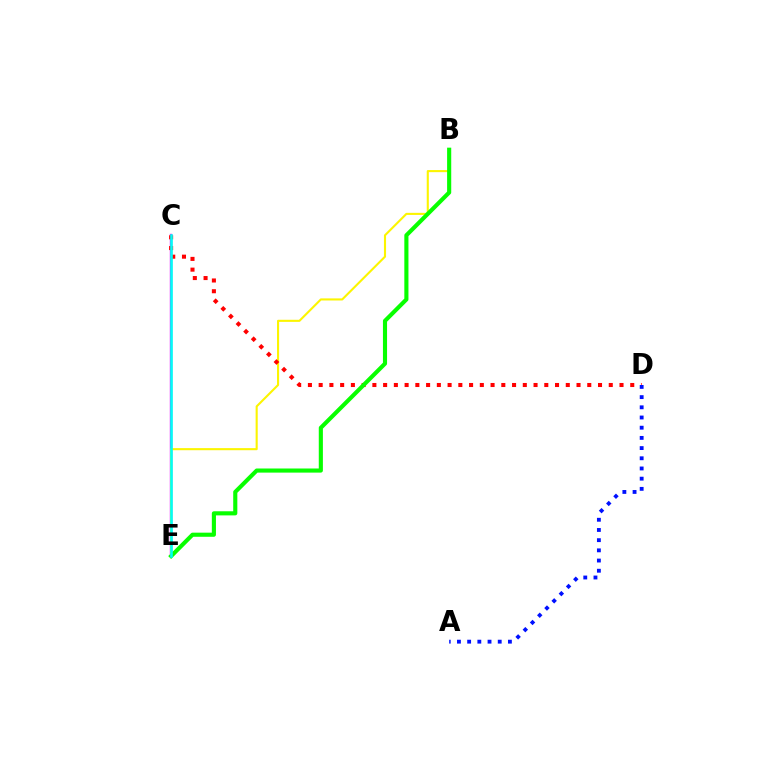{('C', 'E'): [{'color': '#ee00ff', 'line_style': 'solid', 'thickness': 1.72}, {'color': '#00fff6', 'line_style': 'solid', 'thickness': 1.88}], ('B', 'E'): [{'color': '#fcf500', 'line_style': 'solid', 'thickness': 1.51}, {'color': '#08ff00', 'line_style': 'solid', 'thickness': 2.96}], ('C', 'D'): [{'color': '#ff0000', 'line_style': 'dotted', 'thickness': 2.92}], ('A', 'D'): [{'color': '#0010ff', 'line_style': 'dotted', 'thickness': 2.77}]}